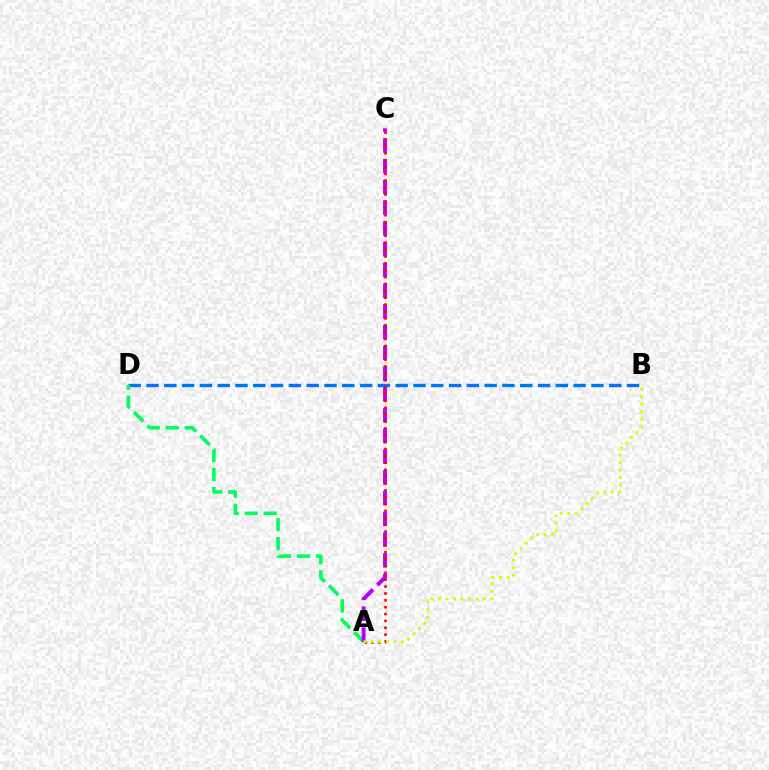{('B', 'D'): [{'color': '#0074ff', 'line_style': 'dashed', 'thickness': 2.42}], ('A', 'D'): [{'color': '#00ff5c', 'line_style': 'dashed', 'thickness': 2.58}], ('A', 'C'): [{'color': '#b900ff', 'line_style': 'dashed', 'thickness': 2.82}, {'color': '#ff0000', 'line_style': 'dotted', 'thickness': 1.87}], ('A', 'B'): [{'color': '#d1ff00', 'line_style': 'dotted', 'thickness': 2.03}]}